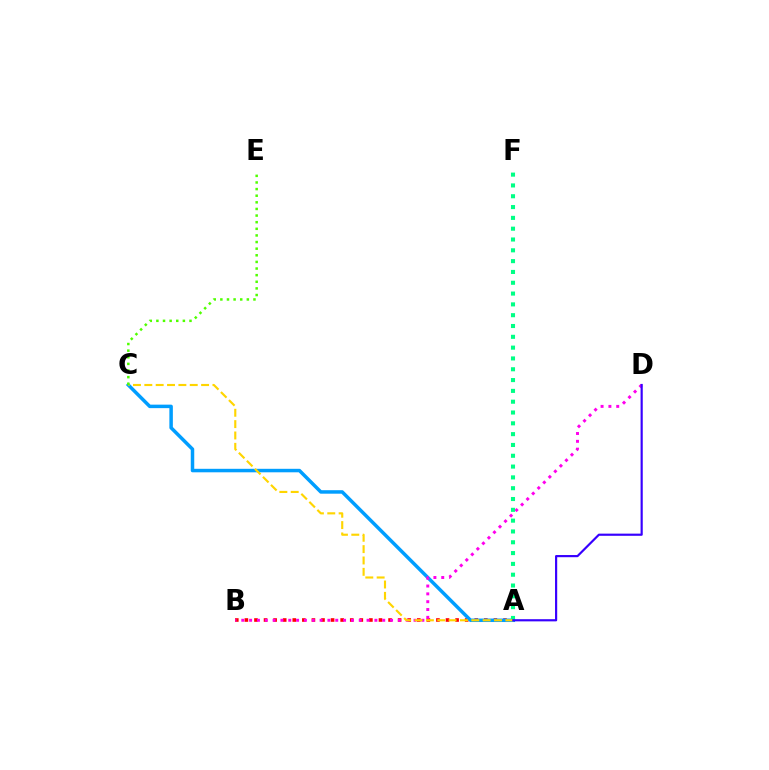{('A', 'B'): [{'color': '#ff0000', 'line_style': 'dotted', 'thickness': 2.6}], ('A', 'C'): [{'color': '#009eff', 'line_style': 'solid', 'thickness': 2.51}, {'color': '#ffd500', 'line_style': 'dashed', 'thickness': 1.54}], ('B', 'D'): [{'color': '#ff00ed', 'line_style': 'dotted', 'thickness': 2.13}], ('A', 'F'): [{'color': '#00ff86', 'line_style': 'dotted', 'thickness': 2.94}], ('C', 'E'): [{'color': '#4fff00', 'line_style': 'dotted', 'thickness': 1.8}], ('A', 'D'): [{'color': '#3700ff', 'line_style': 'solid', 'thickness': 1.57}]}